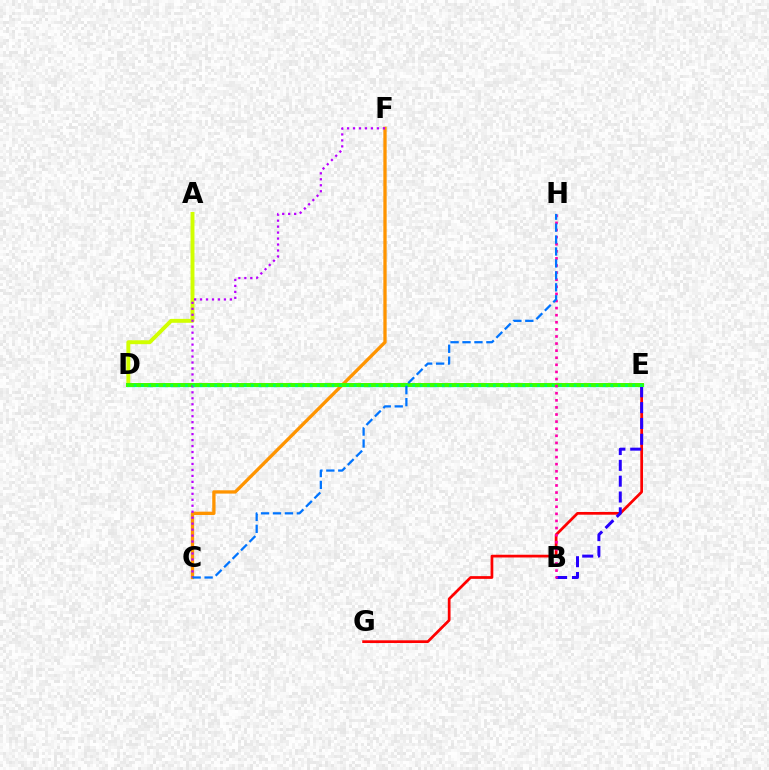{('D', 'E'): [{'color': '#00fff6', 'line_style': 'solid', 'thickness': 2.4}, {'color': '#3dff00', 'line_style': 'solid', 'thickness': 2.88}, {'color': '#00ff5c', 'line_style': 'dotted', 'thickness': 1.99}], ('E', 'G'): [{'color': '#ff0000', 'line_style': 'solid', 'thickness': 1.97}], ('A', 'D'): [{'color': '#d1ff00', 'line_style': 'solid', 'thickness': 2.82}], ('B', 'E'): [{'color': '#2500ff', 'line_style': 'dashed', 'thickness': 2.15}], ('C', 'F'): [{'color': '#ff9400', 'line_style': 'solid', 'thickness': 2.38}, {'color': '#b900ff', 'line_style': 'dotted', 'thickness': 1.62}], ('B', 'H'): [{'color': '#ff00ac', 'line_style': 'dotted', 'thickness': 1.93}], ('C', 'H'): [{'color': '#0074ff', 'line_style': 'dashed', 'thickness': 1.62}]}